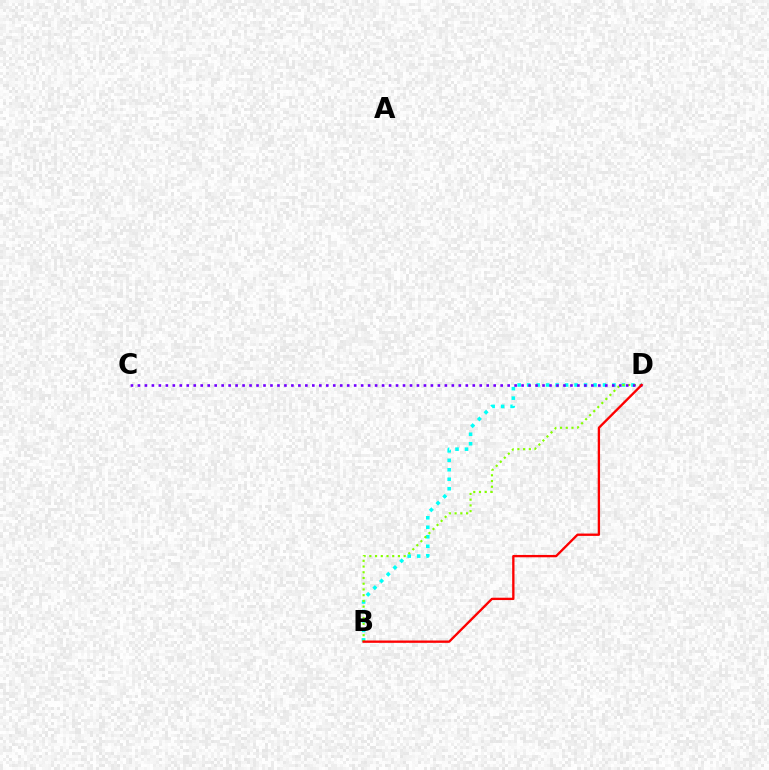{('B', 'D'): [{'color': '#00fff6', 'line_style': 'dotted', 'thickness': 2.58}, {'color': '#84ff00', 'line_style': 'dotted', 'thickness': 1.55}, {'color': '#ff0000', 'line_style': 'solid', 'thickness': 1.68}], ('C', 'D'): [{'color': '#7200ff', 'line_style': 'dotted', 'thickness': 1.9}]}